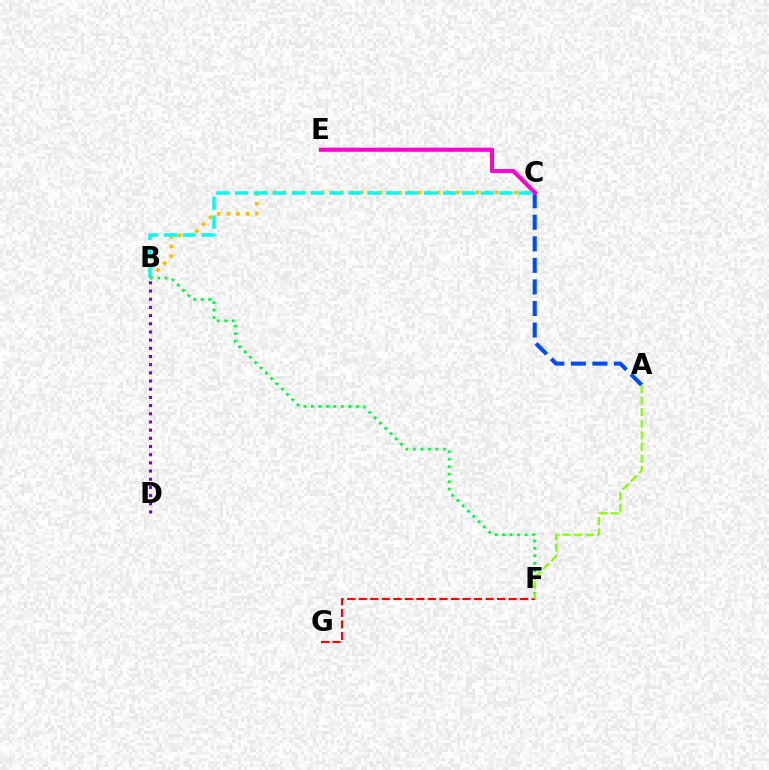{('B', 'D'): [{'color': '#7200ff', 'line_style': 'dotted', 'thickness': 2.22}], ('A', 'C'): [{'color': '#004bff', 'line_style': 'dashed', 'thickness': 2.93}], ('B', 'C'): [{'color': '#ffbd00', 'line_style': 'dotted', 'thickness': 2.62}, {'color': '#00fff6', 'line_style': 'dashed', 'thickness': 2.57}], ('C', 'E'): [{'color': '#ff00cf', 'line_style': 'solid', 'thickness': 2.96}], ('F', 'G'): [{'color': '#ff0000', 'line_style': 'dashed', 'thickness': 1.57}], ('B', 'F'): [{'color': '#00ff39', 'line_style': 'dotted', 'thickness': 2.03}], ('A', 'F'): [{'color': '#84ff00', 'line_style': 'dashed', 'thickness': 1.57}]}